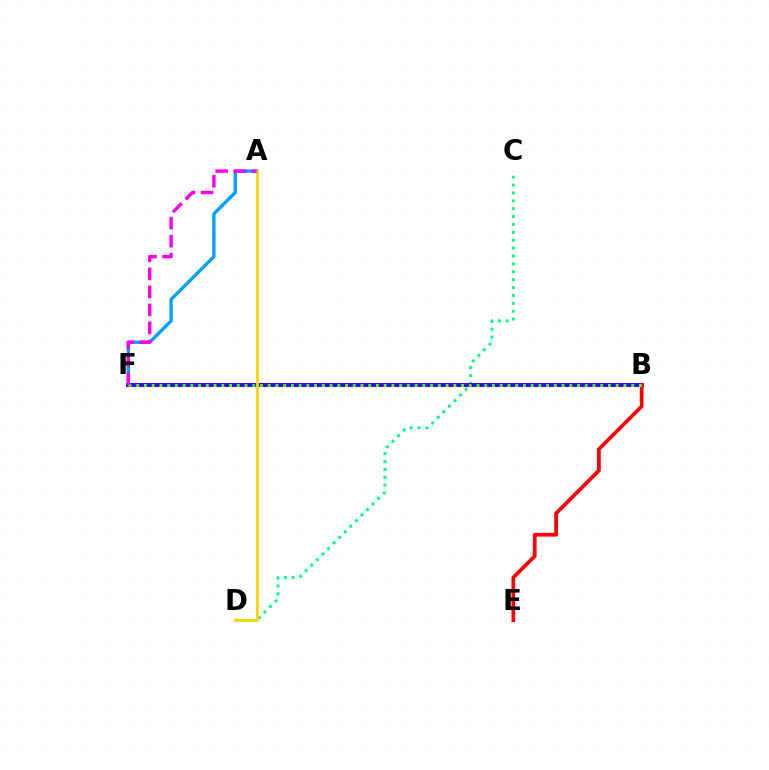{('C', 'D'): [{'color': '#00ff86', 'line_style': 'dotted', 'thickness': 2.14}], ('A', 'F'): [{'color': '#009eff', 'line_style': 'solid', 'thickness': 2.4}, {'color': '#ff00ed', 'line_style': 'dashed', 'thickness': 2.45}], ('B', 'F'): [{'color': '#3700ff', 'line_style': 'solid', 'thickness': 2.85}, {'color': '#4fff00', 'line_style': 'dotted', 'thickness': 2.1}], ('B', 'E'): [{'color': '#ff0000', 'line_style': 'solid', 'thickness': 2.69}], ('A', 'D'): [{'color': '#ffd500', 'line_style': 'solid', 'thickness': 2.03}]}